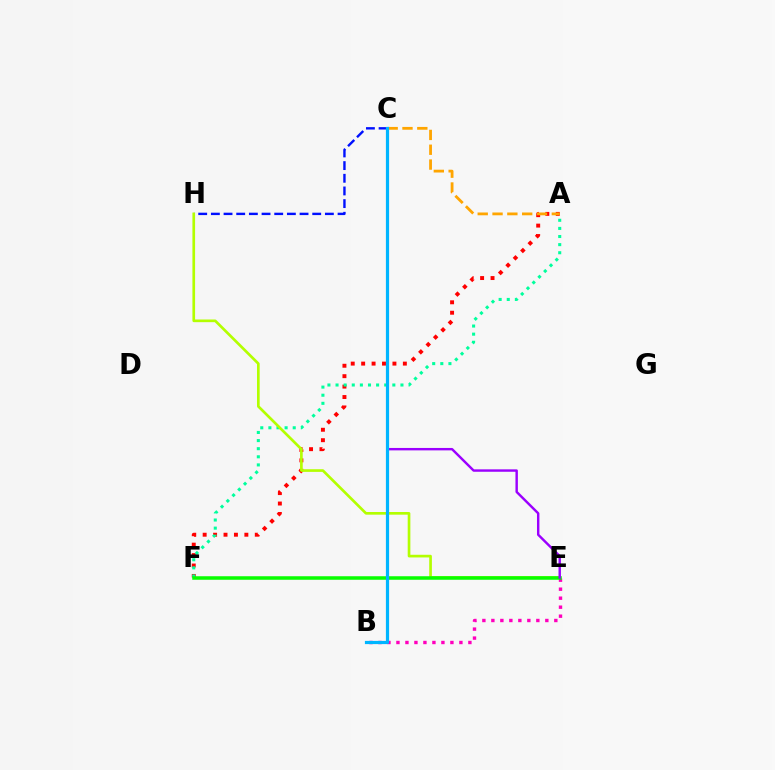{('C', 'H'): [{'color': '#0010ff', 'line_style': 'dashed', 'thickness': 1.72}], ('A', 'F'): [{'color': '#ff0000', 'line_style': 'dotted', 'thickness': 2.83}, {'color': '#00ff9d', 'line_style': 'dotted', 'thickness': 2.2}], ('B', 'E'): [{'color': '#ff00bd', 'line_style': 'dotted', 'thickness': 2.44}], ('E', 'H'): [{'color': '#b3ff00', 'line_style': 'solid', 'thickness': 1.92}], ('A', 'C'): [{'color': '#ffa500', 'line_style': 'dashed', 'thickness': 2.01}], ('E', 'F'): [{'color': '#08ff00', 'line_style': 'solid', 'thickness': 2.54}], ('C', 'E'): [{'color': '#9b00ff', 'line_style': 'solid', 'thickness': 1.75}], ('B', 'C'): [{'color': '#00b5ff', 'line_style': 'solid', 'thickness': 2.3}]}